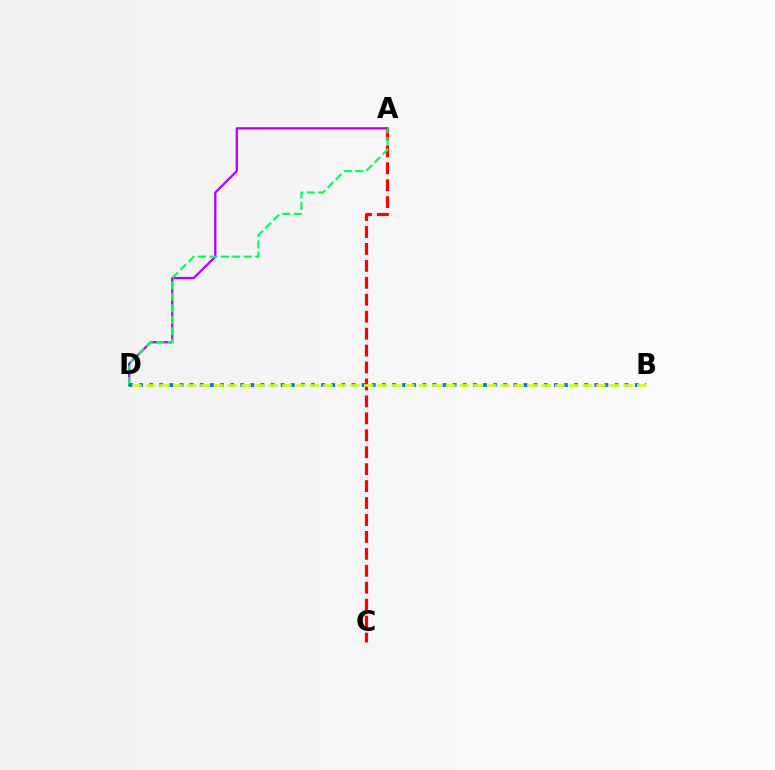{('A', 'D'): [{'color': '#b900ff', 'line_style': 'solid', 'thickness': 1.67}, {'color': '#00ff5c', 'line_style': 'dashed', 'thickness': 1.56}], ('A', 'C'): [{'color': '#ff0000', 'line_style': 'dashed', 'thickness': 2.3}], ('B', 'D'): [{'color': '#0074ff', 'line_style': 'dotted', 'thickness': 2.75}, {'color': '#d1ff00', 'line_style': 'dashed', 'thickness': 1.85}]}